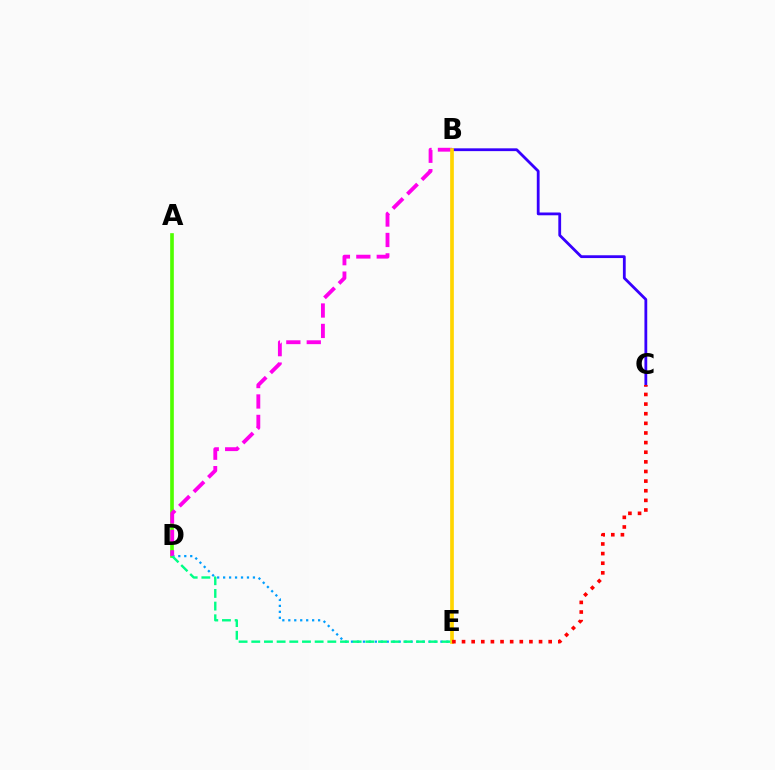{('D', 'E'): [{'color': '#009eff', 'line_style': 'dotted', 'thickness': 1.62}, {'color': '#00ff86', 'line_style': 'dashed', 'thickness': 1.72}], ('A', 'D'): [{'color': '#4fff00', 'line_style': 'solid', 'thickness': 2.63}], ('B', 'D'): [{'color': '#ff00ed', 'line_style': 'dashed', 'thickness': 2.77}], ('B', 'C'): [{'color': '#3700ff', 'line_style': 'solid', 'thickness': 2.01}], ('B', 'E'): [{'color': '#ffd500', 'line_style': 'solid', 'thickness': 2.65}], ('C', 'E'): [{'color': '#ff0000', 'line_style': 'dotted', 'thickness': 2.62}]}